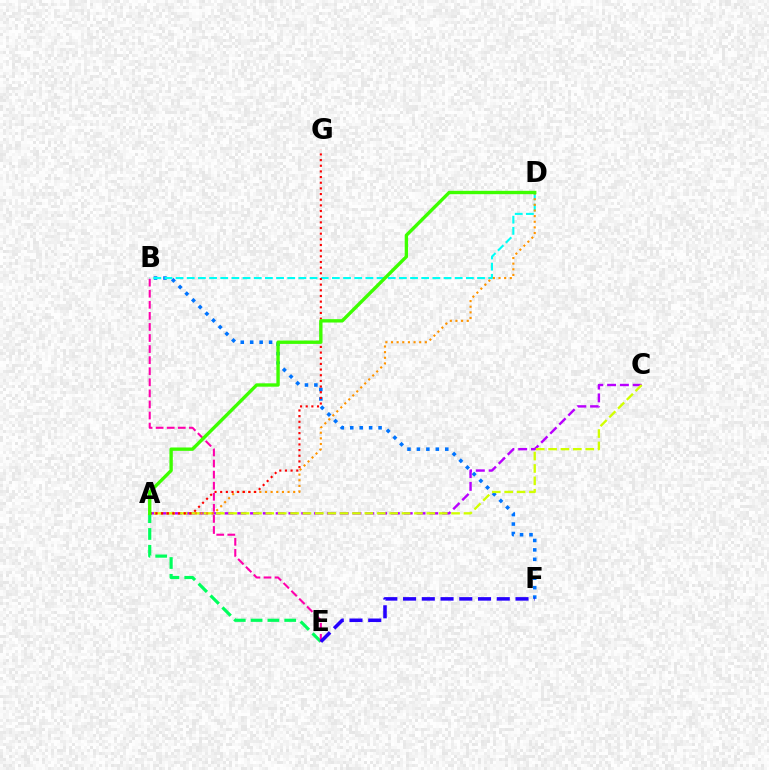{('A', 'E'): [{'color': '#00ff5c', 'line_style': 'dashed', 'thickness': 2.28}], ('B', 'F'): [{'color': '#0074ff', 'line_style': 'dotted', 'thickness': 2.57}], ('A', 'C'): [{'color': '#b900ff', 'line_style': 'dashed', 'thickness': 1.74}, {'color': '#d1ff00', 'line_style': 'dashed', 'thickness': 1.68}], ('B', 'D'): [{'color': '#00fff6', 'line_style': 'dashed', 'thickness': 1.52}], ('B', 'E'): [{'color': '#ff00ac', 'line_style': 'dashed', 'thickness': 1.5}], ('A', 'D'): [{'color': '#ff9400', 'line_style': 'dotted', 'thickness': 1.53}, {'color': '#3dff00', 'line_style': 'solid', 'thickness': 2.43}], ('A', 'G'): [{'color': '#ff0000', 'line_style': 'dotted', 'thickness': 1.54}], ('E', 'F'): [{'color': '#2500ff', 'line_style': 'dashed', 'thickness': 2.55}]}